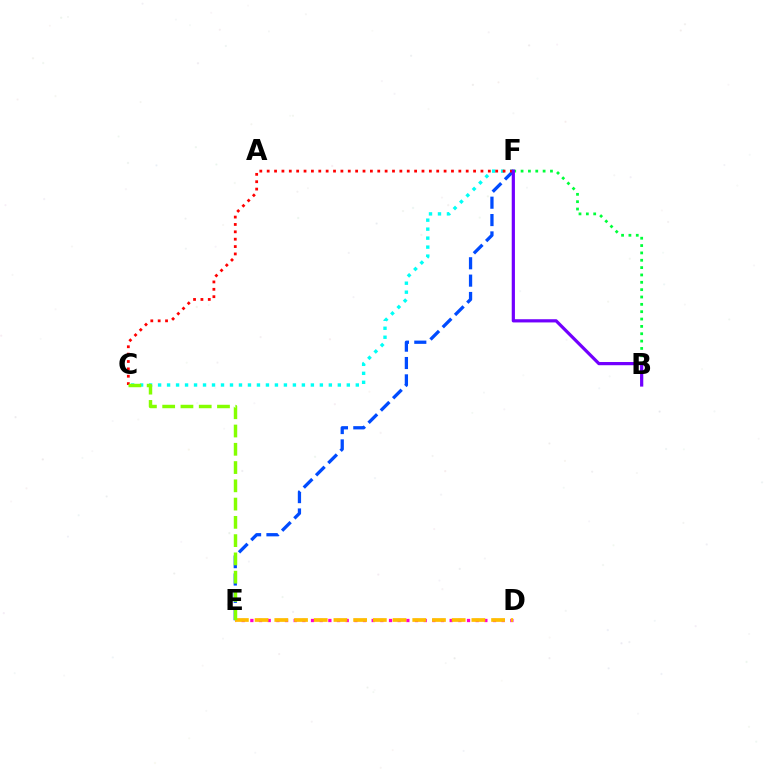{('C', 'F'): [{'color': '#00fff6', 'line_style': 'dotted', 'thickness': 2.44}, {'color': '#ff0000', 'line_style': 'dotted', 'thickness': 2.0}], ('E', 'F'): [{'color': '#004bff', 'line_style': 'dashed', 'thickness': 2.36}], ('B', 'F'): [{'color': '#00ff39', 'line_style': 'dotted', 'thickness': 2.0}, {'color': '#7200ff', 'line_style': 'solid', 'thickness': 2.31}], ('D', 'E'): [{'color': '#ff00cf', 'line_style': 'dotted', 'thickness': 2.35}, {'color': '#ffbd00', 'line_style': 'dashed', 'thickness': 2.68}], ('C', 'E'): [{'color': '#84ff00', 'line_style': 'dashed', 'thickness': 2.48}]}